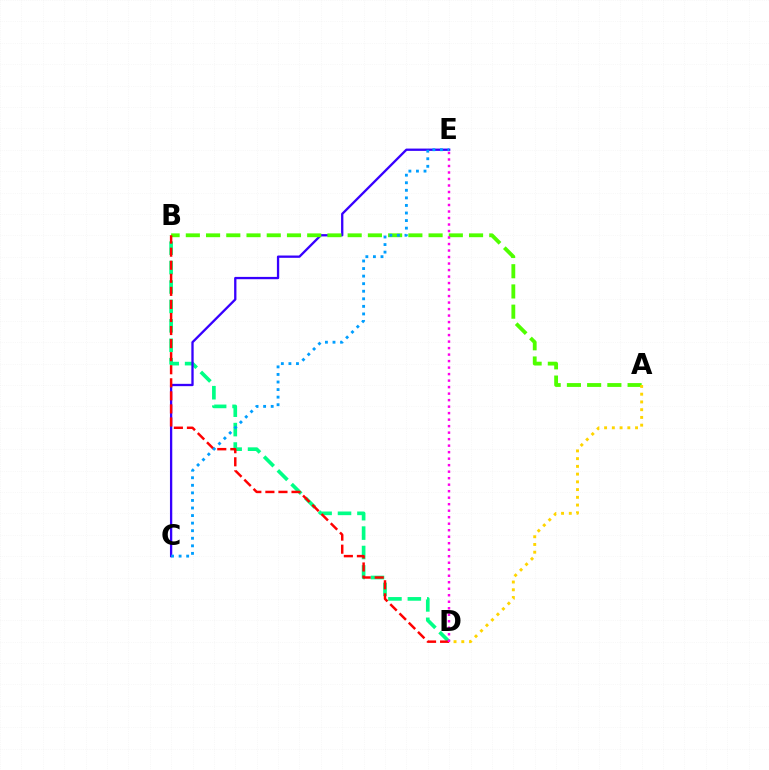{('B', 'D'): [{'color': '#00ff86', 'line_style': 'dashed', 'thickness': 2.64}, {'color': '#ff0000', 'line_style': 'dashed', 'thickness': 1.77}], ('C', 'E'): [{'color': '#3700ff', 'line_style': 'solid', 'thickness': 1.66}, {'color': '#009eff', 'line_style': 'dotted', 'thickness': 2.05}], ('A', 'B'): [{'color': '#4fff00', 'line_style': 'dashed', 'thickness': 2.75}], ('A', 'D'): [{'color': '#ffd500', 'line_style': 'dotted', 'thickness': 2.1}], ('D', 'E'): [{'color': '#ff00ed', 'line_style': 'dotted', 'thickness': 1.77}]}